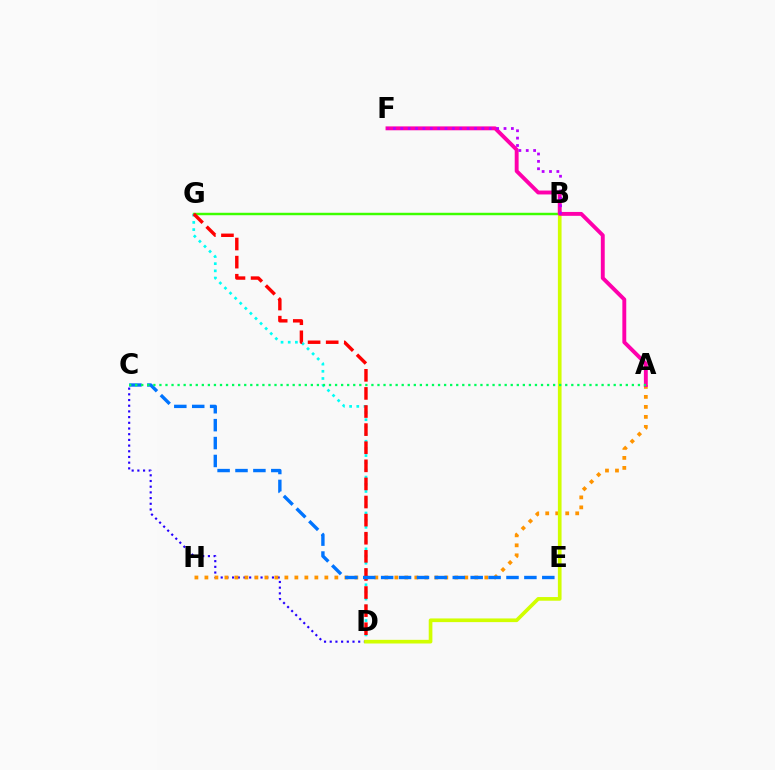{('B', 'G'): [{'color': '#3dff00', 'line_style': 'solid', 'thickness': 1.77}], ('C', 'D'): [{'color': '#2500ff', 'line_style': 'dotted', 'thickness': 1.55}], ('D', 'G'): [{'color': '#00fff6', 'line_style': 'dotted', 'thickness': 1.95}, {'color': '#ff0000', 'line_style': 'dashed', 'thickness': 2.46}], ('A', 'H'): [{'color': '#ff9400', 'line_style': 'dotted', 'thickness': 2.72}], ('C', 'E'): [{'color': '#0074ff', 'line_style': 'dashed', 'thickness': 2.43}], ('B', 'D'): [{'color': '#d1ff00', 'line_style': 'solid', 'thickness': 2.64}], ('A', 'F'): [{'color': '#ff00ac', 'line_style': 'solid', 'thickness': 2.81}], ('B', 'F'): [{'color': '#b900ff', 'line_style': 'dotted', 'thickness': 2.0}], ('A', 'C'): [{'color': '#00ff5c', 'line_style': 'dotted', 'thickness': 1.65}]}